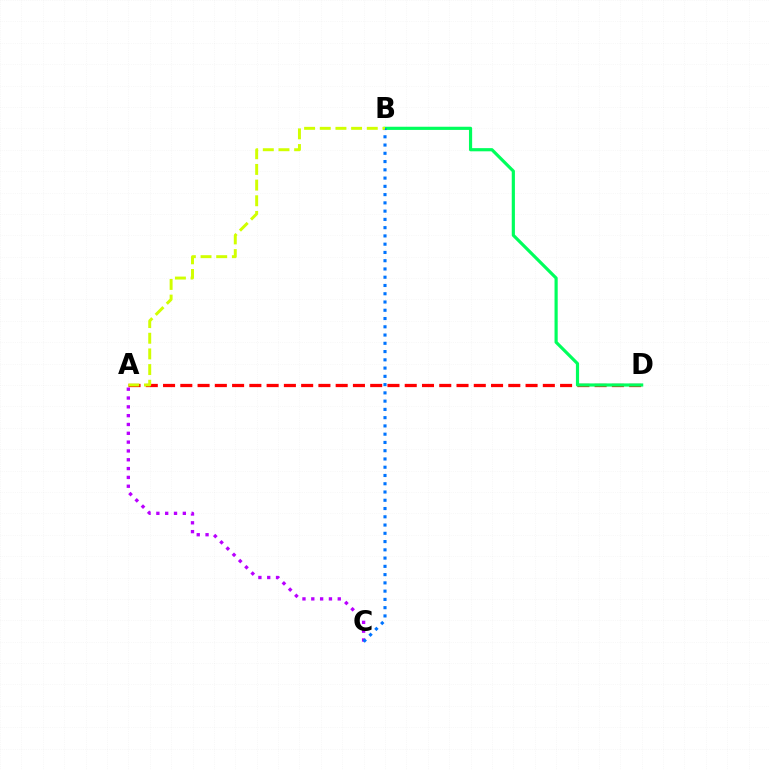{('A', 'C'): [{'color': '#b900ff', 'line_style': 'dotted', 'thickness': 2.4}], ('A', 'D'): [{'color': '#ff0000', 'line_style': 'dashed', 'thickness': 2.35}], ('B', 'D'): [{'color': '#00ff5c', 'line_style': 'solid', 'thickness': 2.28}], ('B', 'C'): [{'color': '#0074ff', 'line_style': 'dotted', 'thickness': 2.24}], ('A', 'B'): [{'color': '#d1ff00', 'line_style': 'dashed', 'thickness': 2.13}]}